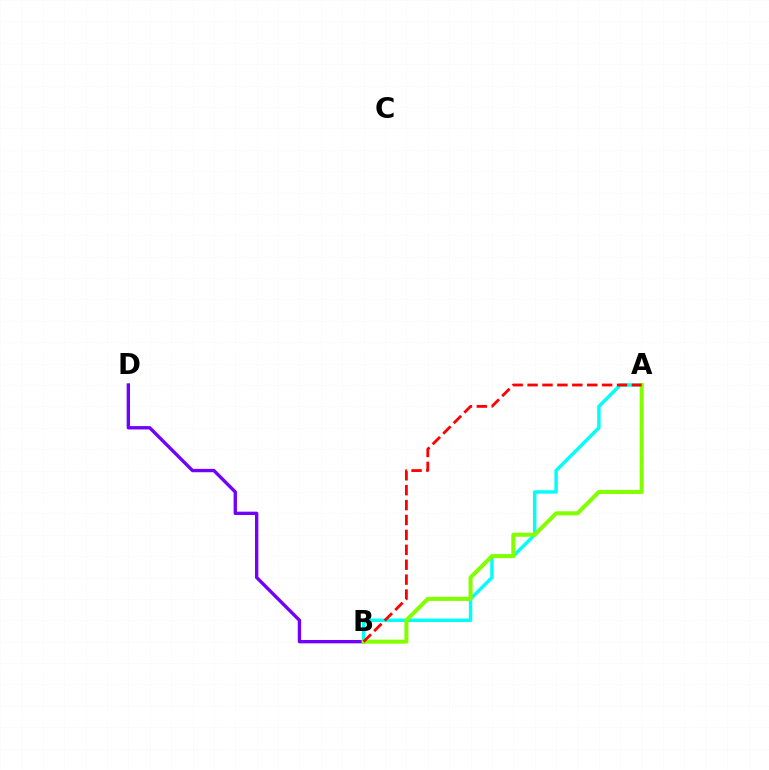{('A', 'B'): [{'color': '#00fff6', 'line_style': 'solid', 'thickness': 2.47}, {'color': '#84ff00', 'line_style': 'solid', 'thickness': 2.91}, {'color': '#ff0000', 'line_style': 'dashed', 'thickness': 2.03}], ('B', 'D'): [{'color': '#7200ff', 'line_style': 'solid', 'thickness': 2.41}]}